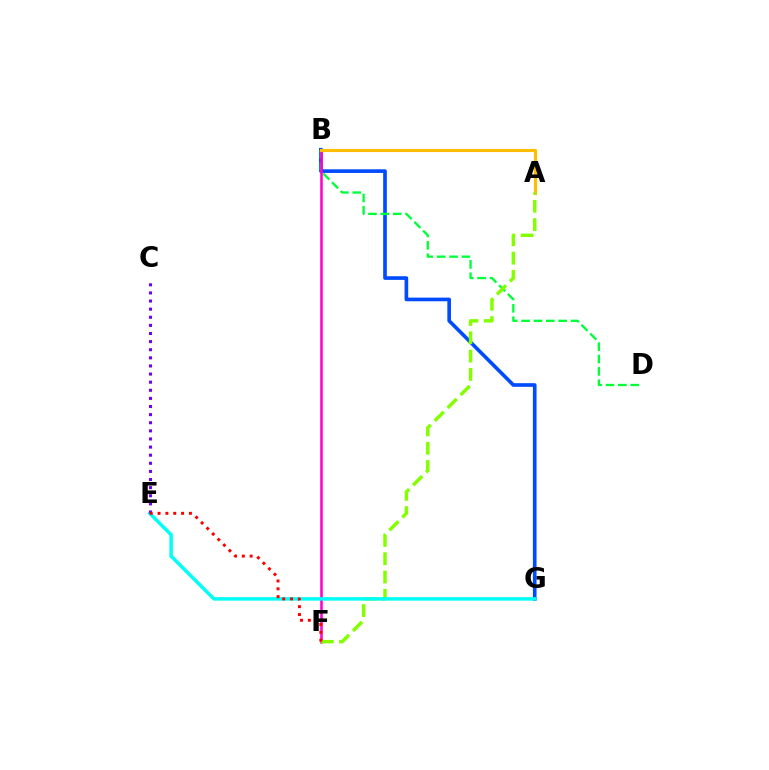{('B', 'G'): [{'color': '#004bff', 'line_style': 'solid', 'thickness': 2.63}], ('B', 'D'): [{'color': '#00ff39', 'line_style': 'dashed', 'thickness': 1.68}], ('B', 'F'): [{'color': '#ff00cf', 'line_style': 'solid', 'thickness': 1.83}], ('A', 'B'): [{'color': '#ffbd00', 'line_style': 'solid', 'thickness': 2.26}], ('A', 'F'): [{'color': '#84ff00', 'line_style': 'dashed', 'thickness': 2.49}], ('E', 'G'): [{'color': '#00fff6', 'line_style': 'solid', 'thickness': 2.51}], ('C', 'E'): [{'color': '#7200ff', 'line_style': 'dotted', 'thickness': 2.2}], ('E', 'F'): [{'color': '#ff0000', 'line_style': 'dotted', 'thickness': 2.13}]}